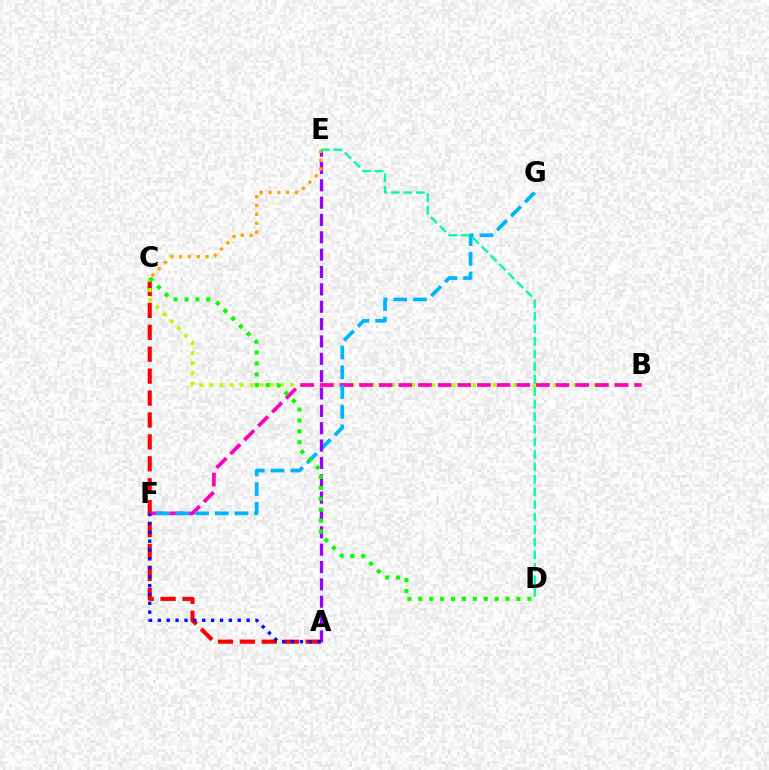{('A', 'C'): [{'color': '#ff0000', 'line_style': 'dashed', 'thickness': 2.98}], ('B', 'C'): [{'color': '#b3ff00', 'line_style': 'dotted', 'thickness': 2.75}], ('B', 'F'): [{'color': '#ff00bd', 'line_style': 'dashed', 'thickness': 2.67}], ('F', 'G'): [{'color': '#00b5ff', 'line_style': 'dashed', 'thickness': 2.68}], ('A', 'E'): [{'color': '#9b00ff', 'line_style': 'dashed', 'thickness': 2.36}], ('A', 'F'): [{'color': '#0010ff', 'line_style': 'dotted', 'thickness': 2.41}], ('C', 'E'): [{'color': '#ffa500', 'line_style': 'dotted', 'thickness': 2.4}], ('D', 'E'): [{'color': '#00ff9d', 'line_style': 'dashed', 'thickness': 1.7}], ('C', 'D'): [{'color': '#08ff00', 'line_style': 'dotted', 'thickness': 2.96}]}